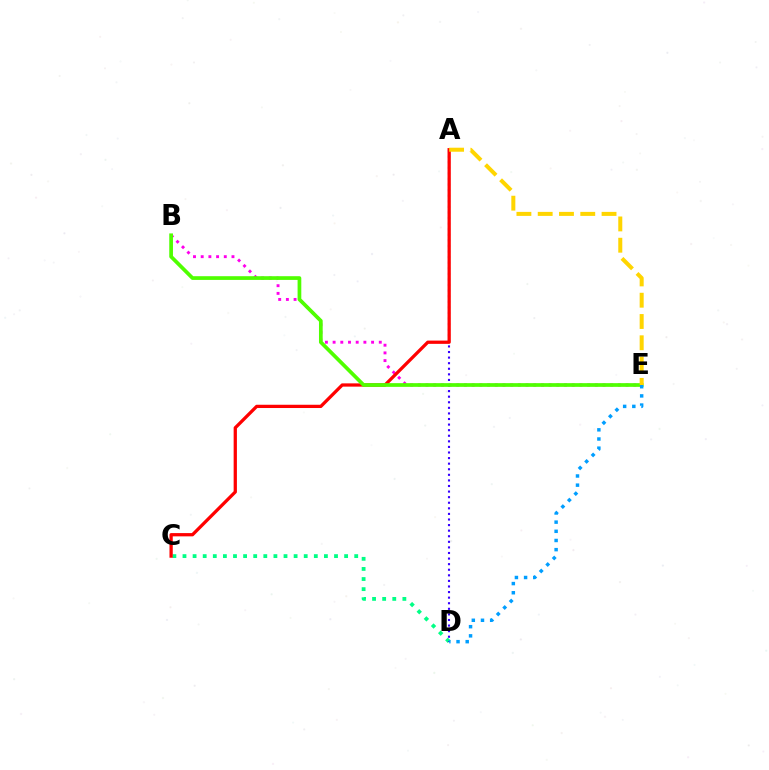{('C', 'D'): [{'color': '#00ff86', 'line_style': 'dotted', 'thickness': 2.74}], ('A', 'D'): [{'color': '#3700ff', 'line_style': 'dotted', 'thickness': 1.52}], ('B', 'E'): [{'color': '#ff00ed', 'line_style': 'dotted', 'thickness': 2.09}, {'color': '#4fff00', 'line_style': 'solid', 'thickness': 2.67}], ('A', 'C'): [{'color': '#ff0000', 'line_style': 'solid', 'thickness': 2.35}], ('A', 'E'): [{'color': '#ffd500', 'line_style': 'dashed', 'thickness': 2.89}], ('D', 'E'): [{'color': '#009eff', 'line_style': 'dotted', 'thickness': 2.49}]}